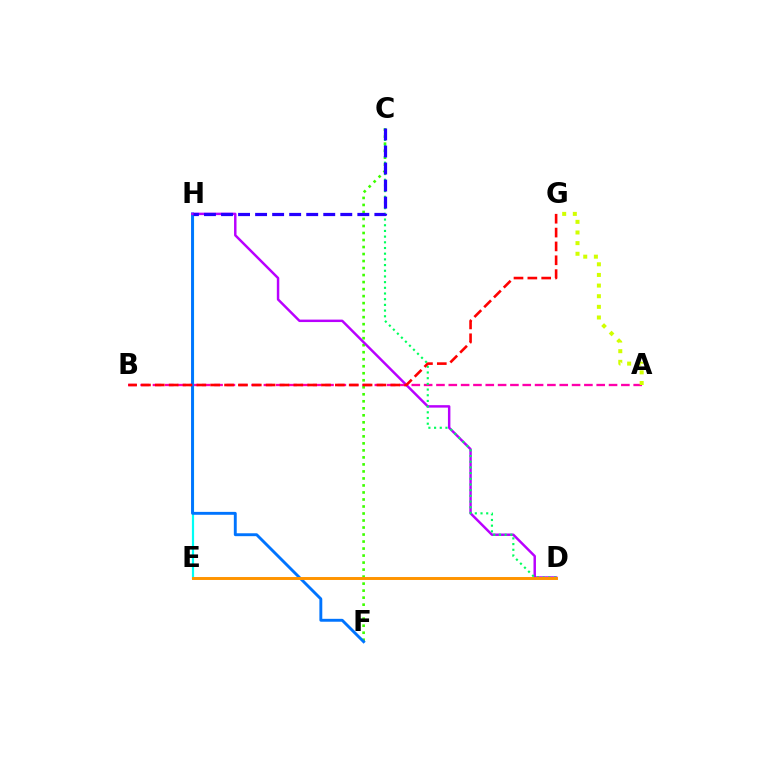{('A', 'B'): [{'color': '#ff00ac', 'line_style': 'dashed', 'thickness': 1.67}], ('E', 'H'): [{'color': '#00fff6', 'line_style': 'solid', 'thickness': 1.58}], ('C', 'F'): [{'color': '#3dff00', 'line_style': 'dotted', 'thickness': 1.91}], ('F', 'H'): [{'color': '#0074ff', 'line_style': 'solid', 'thickness': 2.09}], ('A', 'G'): [{'color': '#d1ff00', 'line_style': 'dotted', 'thickness': 2.89}], ('D', 'H'): [{'color': '#b900ff', 'line_style': 'solid', 'thickness': 1.77}], ('C', 'D'): [{'color': '#00ff5c', 'line_style': 'dotted', 'thickness': 1.55}], ('C', 'H'): [{'color': '#2500ff', 'line_style': 'dashed', 'thickness': 2.31}], ('B', 'G'): [{'color': '#ff0000', 'line_style': 'dashed', 'thickness': 1.88}], ('D', 'E'): [{'color': '#ff9400', 'line_style': 'solid', 'thickness': 2.12}]}